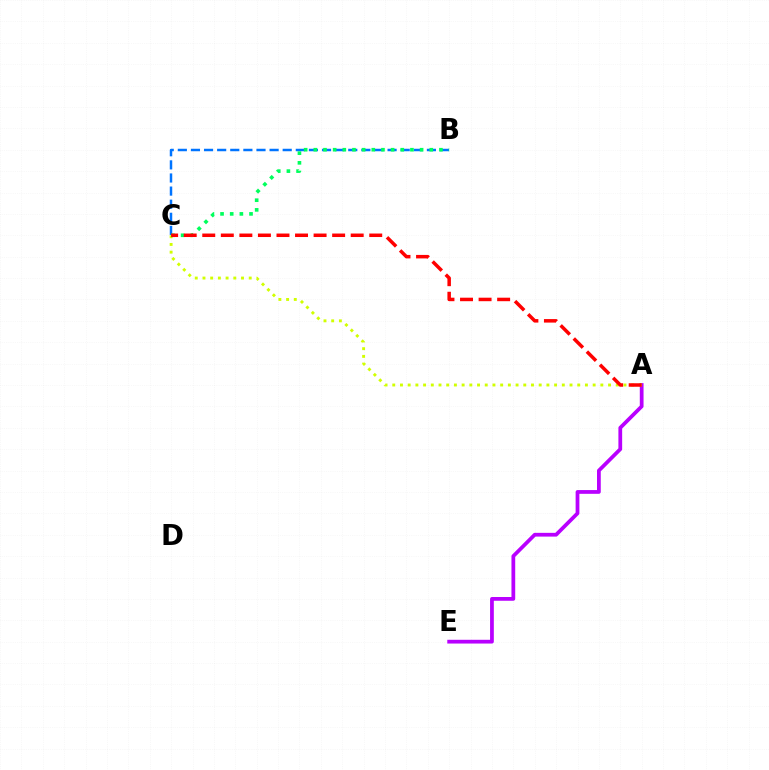{('B', 'C'): [{'color': '#0074ff', 'line_style': 'dashed', 'thickness': 1.78}, {'color': '#00ff5c', 'line_style': 'dotted', 'thickness': 2.62}], ('A', 'E'): [{'color': '#b900ff', 'line_style': 'solid', 'thickness': 2.7}], ('A', 'C'): [{'color': '#d1ff00', 'line_style': 'dotted', 'thickness': 2.09}, {'color': '#ff0000', 'line_style': 'dashed', 'thickness': 2.52}]}